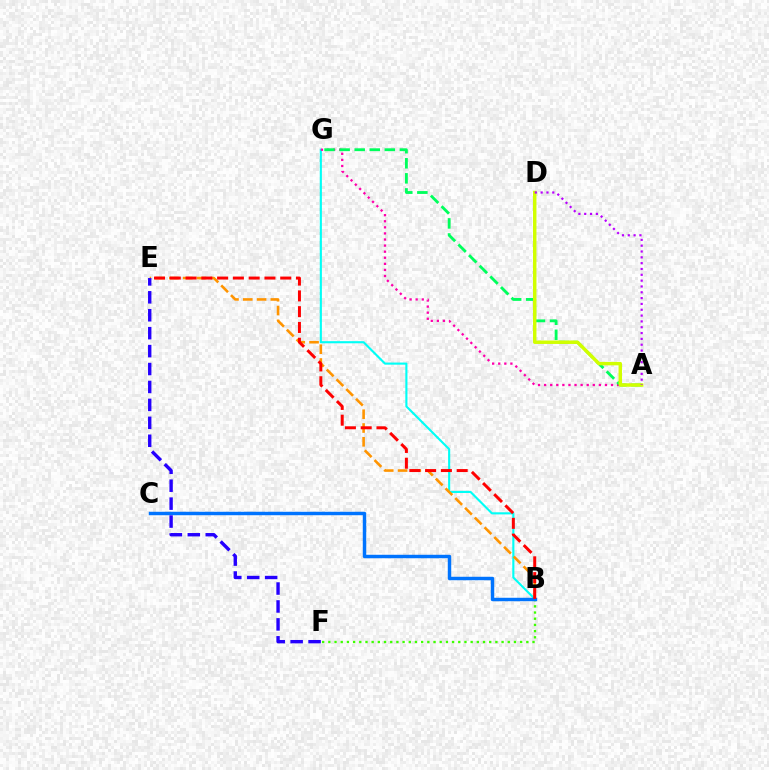{('B', 'G'): [{'color': '#00fff6', 'line_style': 'solid', 'thickness': 1.53}], ('B', 'E'): [{'color': '#ff9400', 'line_style': 'dashed', 'thickness': 1.87}, {'color': '#ff0000', 'line_style': 'dashed', 'thickness': 2.14}], ('B', 'F'): [{'color': '#3dff00', 'line_style': 'dotted', 'thickness': 1.68}], ('A', 'G'): [{'color': '#ff00ac', 'line_style': 'dotted', 'thickness': 1.65}, {'color': '#00ff5c', 'line_style': 'dashed', 'thickness': 2.05}], ('B', 'C'): [{'color': '#0074ff', 'line_style': 'solid', 'thickness': 2.48}], ('A', 'D'): [{'color': '#d1ff00', 'line_style': 'solid', 'thickness': 2.49}, {'color': '#b900ff', 'line_style': 'dotted', 'thickness': 1.58}], ('E', 'F'): [{'color': '#2500ff', 'line_style': 'dashed', 'thickness': 2.44}]}